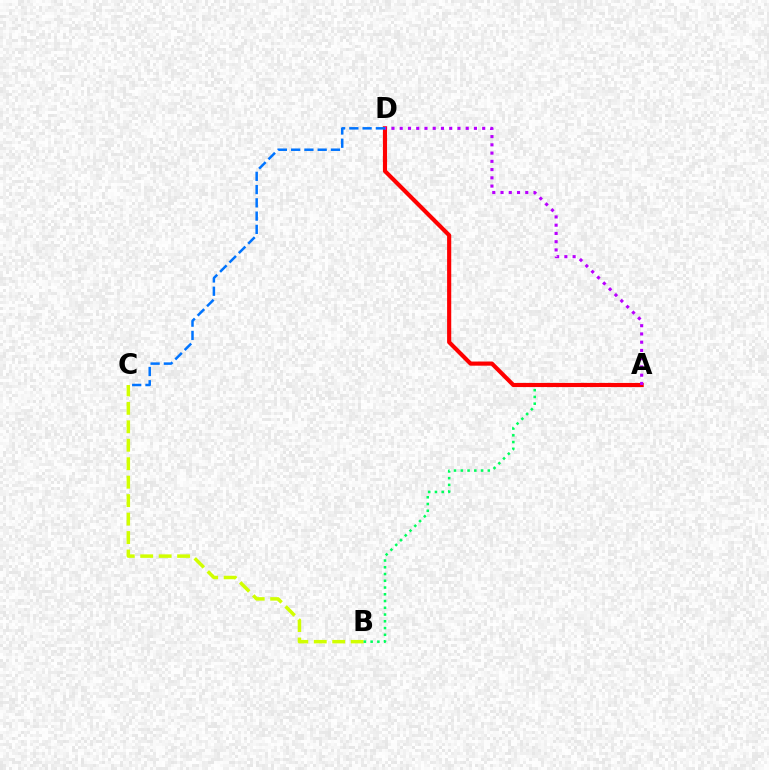{('B', 'C'): [{'color': '#d1ff00', 'line_style': 'dashed', 'thickness': 2.51}], ('A', 'B'): [{'color': '#00ff5c', 'line_style': 'dotted', 'thickness': 1.83}], ('A', 'D'): [{'color': '#ff0000', 'line_style': 'solid', 'thickness': 2.98}, {'color': '#b900ff', 'line_style': 'dotted', 'thickness': 2.24}], ('C', 'D'): [{'color': '#0074ff', 'line_style': 'dashed', 'thickness': 1.8}]}